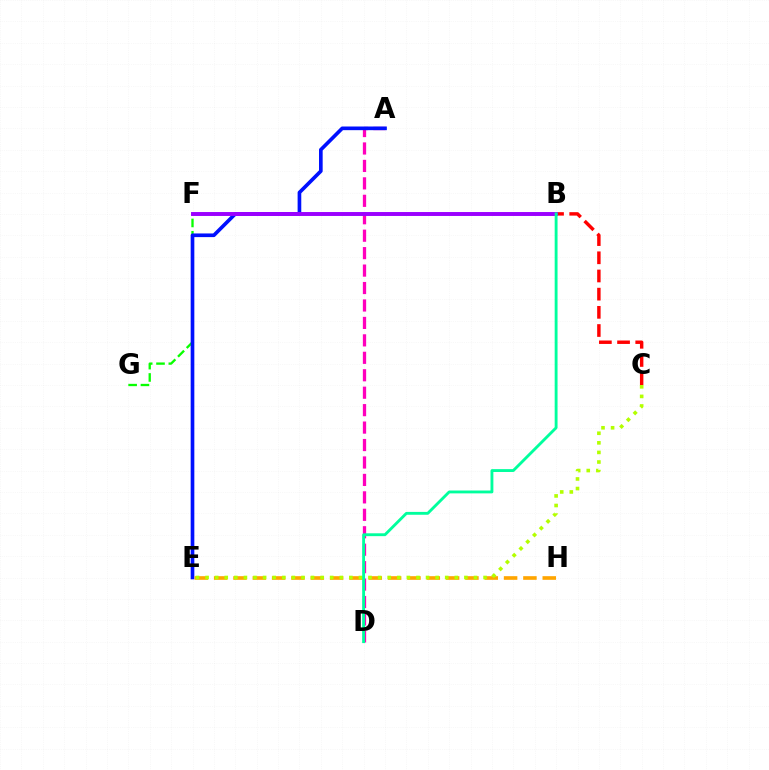{('B', 'F'): [{'color': '#00b5ff', 'line_style': 'dotted', 'thickness': 1.59}, {'color': '#9b00ff', 'line_style': 'solid', 'thickness': 2.83}], ('B', 'C'): [{'color': '#ff0000', 'line_style': 'dashed', 'thickness': 2.47}], ('F', 'G'): [{'color': '#08ff00', 'line_style': 'dashed', 'thickness': 1.67}], ('A', 'D'): [{'color': '#ff00bd', 'line_style': 'dashed', 'thickness': 2.37}], ('A', 'E'): [{'color': '#0010ff', 'line_style': 'solid', 'thickness': 2.64}], ('E', 'H'): [{'color': '#ffa500', 'line_style': 'dashed', 'thickness': 2.63}], ('C', 'E'): [{'color': '#b3ff00', 'line_style': 'dotted', 'thickness': 2.6}], ('B', 'D'): [{'color': '#00ff9d', 'line_style': 'solid', 'thickness': 2.06}]}